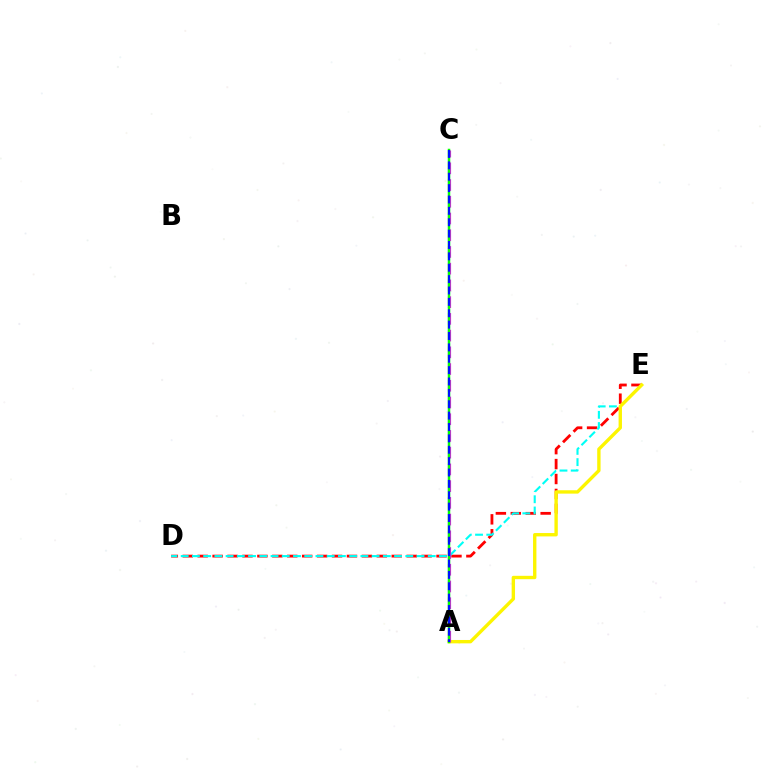{('D', 'E'): [{'color': '#ff0000', 'line_style': 'dashed', 'thickness': 2.03}, {'color': '#00fff6', 'line_style': 'dashed', 'thickness': 1.53}], ('A', 'E'): [{'color': '#fcf500', 'line_style': 'solid', 'thickness': 2.42}], ('A', 'C'): [{'color': '#ee00ff', 'line_style': 'dashed', 'thickness': 2.27}, {'color': '#08ff00', 'line_style': 'solid', 'thickness': 1.79}, {'color': '#0010ff', 'line_style': 'dashed', 'thickness': 1.55}]}